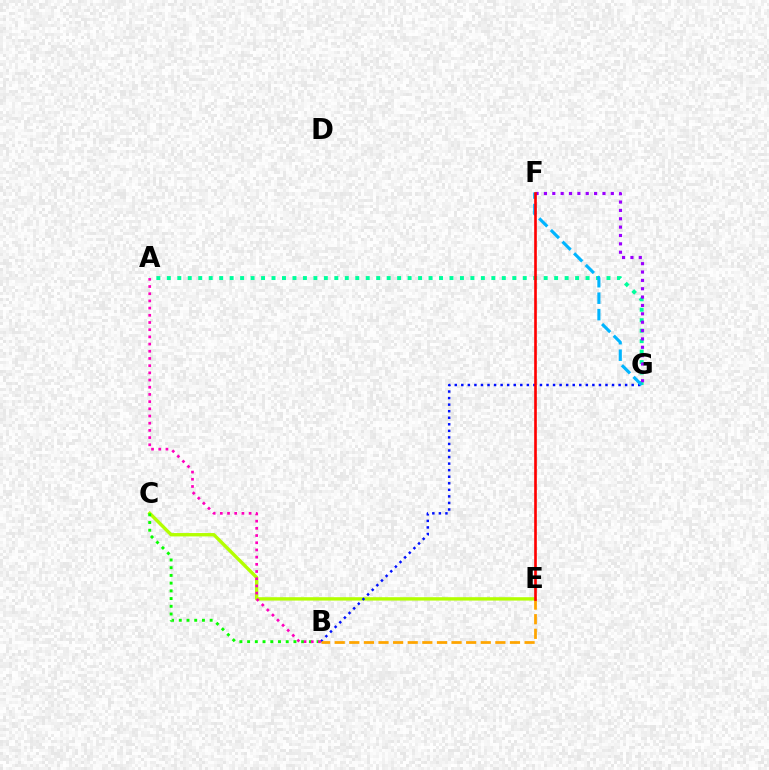{('C', 'E'): [{'color': '#b3ff00', 'line_style': 'solid', 'thickness': 2.42}], ('B', 'G'): [{'color': '#0010ff', 'line_style': 'dotted', 'thickness': 1.78}], ('A', 'G'): [{'color': '#00ff9d', 'line_style': 'dotted', 'thickness': 2.84}], ('B', 'C'): [{'color': '#08ff00', 'line_style': 'dotted', 'thickness': 2.1}], ('A', 'B'): [{'color': '#ff00bd', 'line_style': 'dotted', 'thickness': 1.95}], ('B', 'E'): [{'color': '#ffa500', 'line_style': 'dashed', 'thickness': 1.98}], ('F', 'G'): [{'color': '#9b00ff', 'line_style': 'dotted', 'thickness': 2.27}, {'color': '#00b5ff', 'line_style': 'dashed', 'thickness': 2.24}], ('E', 'F'): [{'color': '#ff0000', 'line_style': 'solid', 'thickness': 1.91}]}